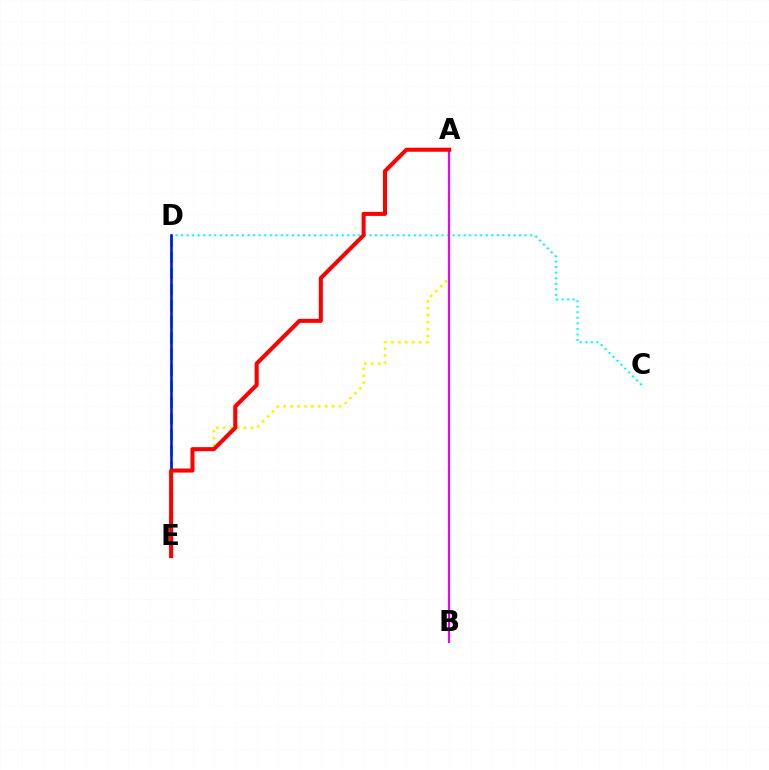{('C', 'D'): [{'color': '#00fff6', 'line_style': 'dotted', 'thickness': 1.51}], ('D', 'E'): [{'color': '#08ff00', 'line_style': 'dashed', 'thickness': 2.19}, {'color': '#0010ff', 'line_style': 'solid', 'thickness': 1.86}], ('A', 'E'): [{'color': '#fcf500', 'line_style': 'dotted', 'thickness': 1.88}, {'color': '#ff0000', 'line_style': 'solid', 'thickness': 2.91}], ('A', 'B'): [{'color': '#ee00ff', 'line_style': 'solid', 'thickness': 1.54}]}